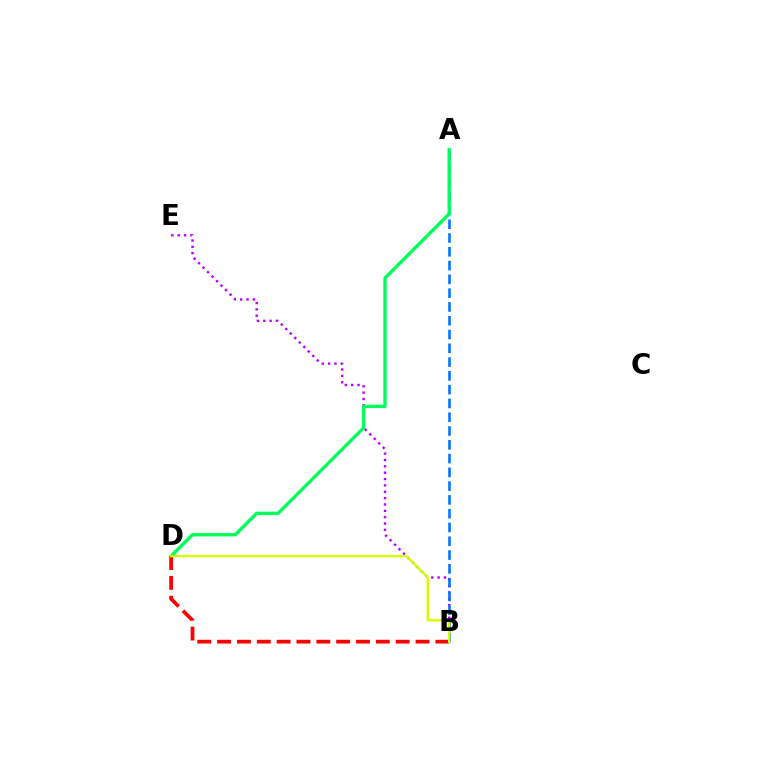{('B', 'E'): [{'color': '#b900ff', 'line_style': 'dotted', 'thickness': 1.73}], ('A', 'B'): [{'color': '#0074ff', 'line_style': 'dashed', 'thickness': 1.87}], ('A', 'D'): [{'color': '#00ff5c', 'line_style': 'solid', 'thickness': 2.42}], ('B', 'D'): [{'color': '#ff0000', 'line_style': 'dashed', 'thickness': 2.7}, {'color': '#d1ff00', 'line_style': 'solid', 'thickness': 1.73}]}